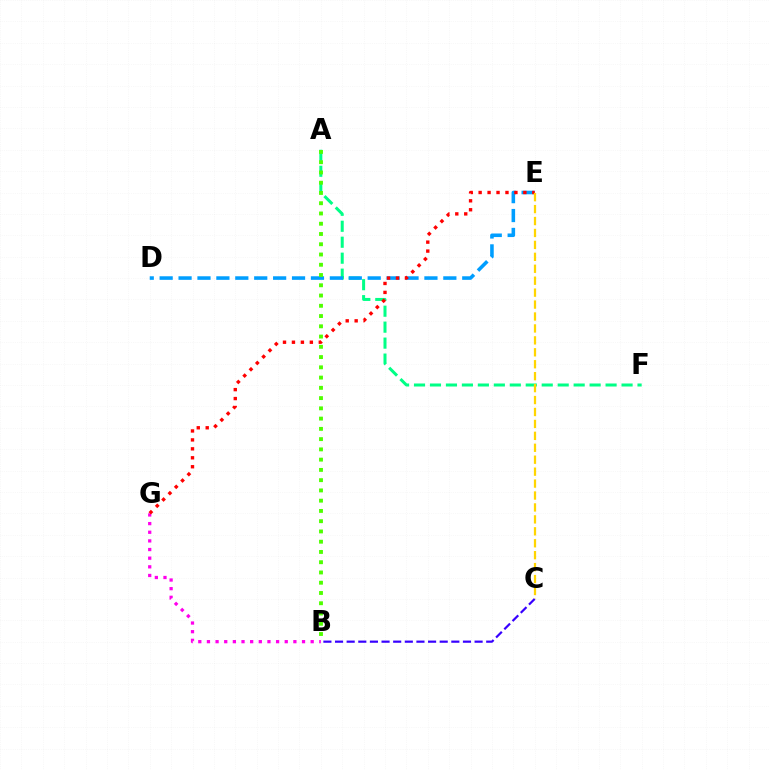{('A', 'F'): [{'color': '#00ff86', 'line_style': 'dashed', 'thickness': 2.17}], ('D', 'E'): [{'color': '#009eff', 'line_style': 'dashed', 'thickness': 2.57}], ('B', 'G'): [{'color': '#ff00ed', 'line_style': 'dotted', 'thickness': 2.35}], ('A', 'B'): [{'color': '#4fff00', 'line_style': 'dotted', 'thickness': 2.79}], ('E', 'G'): [{'color': '#ff0000', 'line_style': 'dotted', 'thickness': 2.43}], ('B', 'C'): [{'color': '#3700ff', 'line_style': 'dashed', 'thickness': 1.58}], ('C', 'E'): [{'color': '#ffd500', 'line_style': 'dashed', 'thickness': 1.62}]}